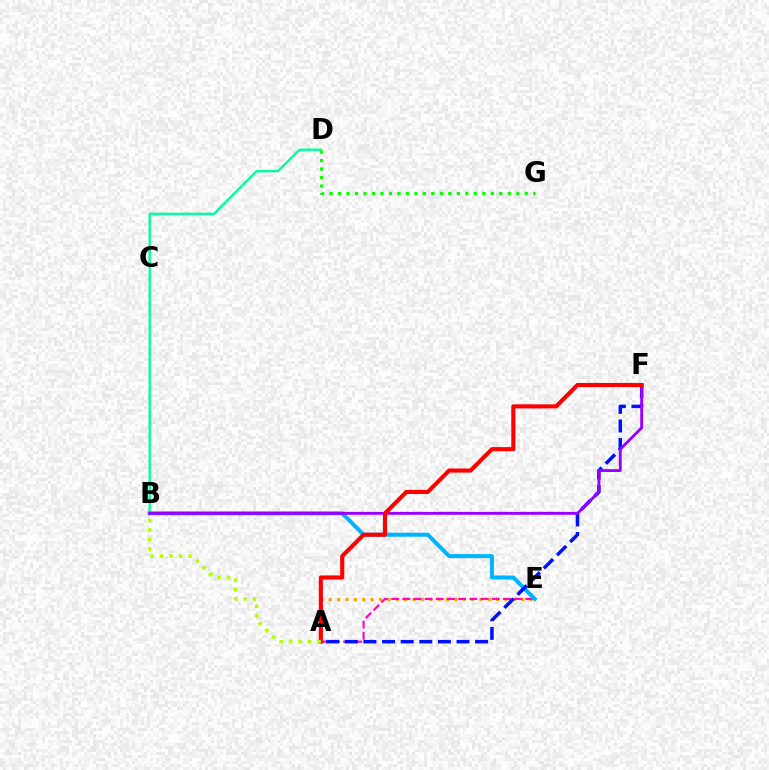{('A', 'E'): [{'color': '#ffa500', 'line_style': 'dotted', 'thickness': 2.27}, {'color': '#ff00bd', 'line_style': 'dashed', 'thickness': 1.52}], ('B', 'D'): [{'color': '#00ff9d', 'line_style': 'solid', 'thickness': 1.71}], ('B', 'E'): [{'color': '#00b5ff', 'line_style': 'solid', 'thickness': 2.89}], ('A', 'F'): [{'color': '#0010ff', 'line_style': 'dashed', 'thickness': 2.53}, {'color': '#ff0000', 'line_style': 'solid', 'thickness': 2.96}], ('B', 'F'): [{'color': '#9b00ff', 'line_style': 'solid', 'thickness': 2.08}], ('D', 'G'): [{'color': '#08ff00', 'line_style': 'dotted', 'thickness': 2.31}], ('A', 'B'): [{'color': '#b3ff00', 'line_style': 'dotted', 'thickness': 2.58}]}